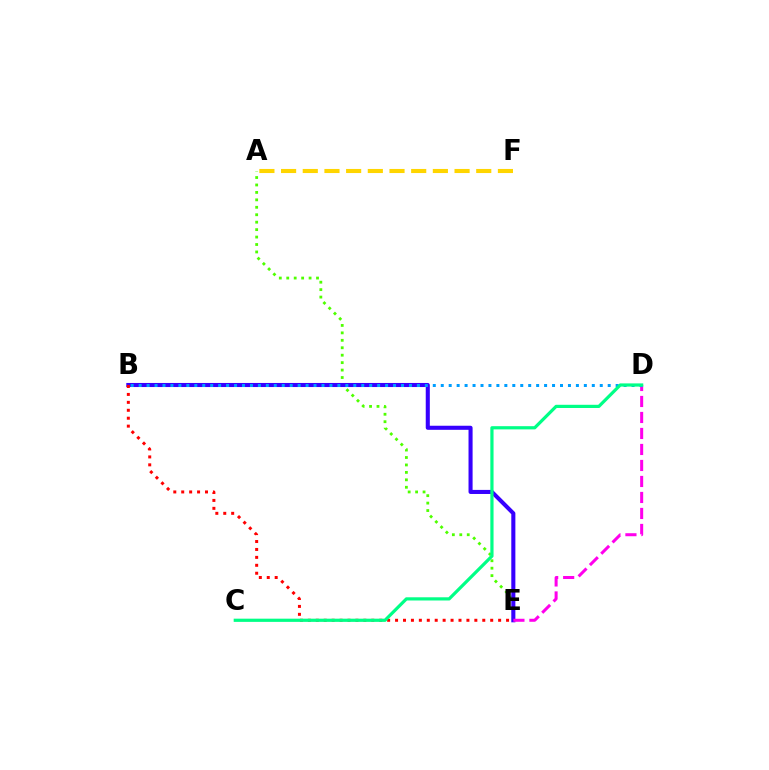{('A', 'E'): [{'color': '#4fff00', 'line_style': 'dotted', 'thickness': 2.02}], ('B', 'E'): [{'color': '#3700ff', 'line_style': 'solid', 'thickness': 2.93}, {'color': '#ff0000', 'line_style': 'dotted', 'thickness': 2.15}], ('D', 'E'): [{'color': '#ff00ed', 'line_style': 'dashed', 'thickness': 2.17}], ('B', 'D'): [{'color': '#009eff', 'line_style': 'dotted', 'thickness': 2.16}], ('A', 'F'): [{'color': '#ffd500', 'line_style': 'dashed', 'thickness': 2.95}], ('C', 'D'): [{'color': '#00ff86', 'line_style': 'solid', 'thickness': 2.31}]}